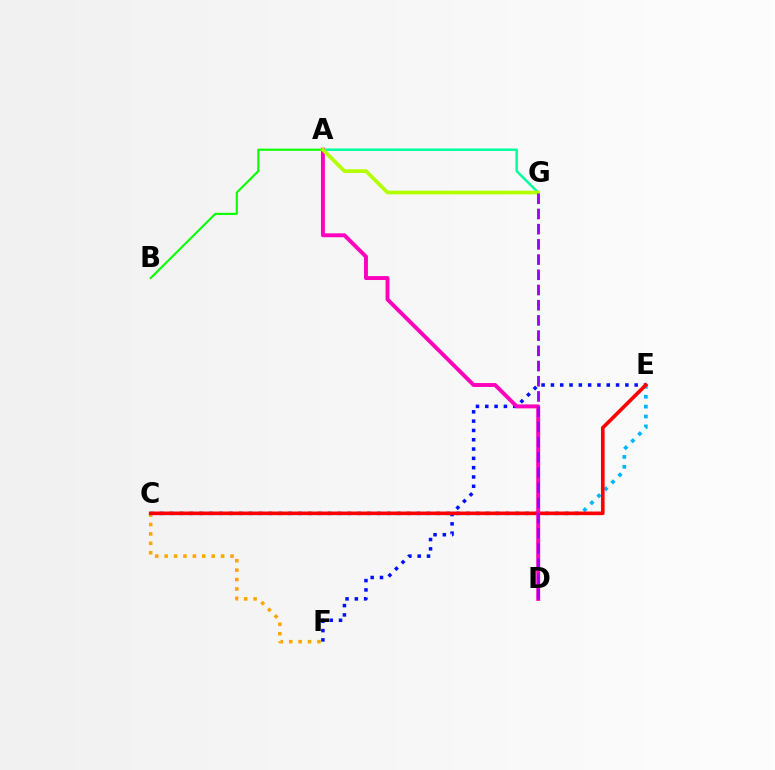{('C', 'F'): [{'color': '#ffa500', 'line_style': 'dotted', 'thickness': 2.56}], ('E', 'F'): [{'color': '#0010ff', 'line_style': 'dotted', 'thickness': 2.53}], ('A', 'B'): [{'color': '#08ff00', 'line_style': 'solid', 'thickness': 1.52}], ('C', 'E'): [{'color': '#00b5ff', 'line_style': 'dotted', 'thickness': 2.68}, {'color': '#ff0000', 'line_style': 'solid', 'thickness': 2.61}], ('A', 'G'): [{'color': '#00ff9d', 'line_style': 'solid', 'thickness': 1.77}, {'color': '#b3ff00', 'line_style': 'solid', 'thickness': 2.66}], ('A', 'D'): [{'color': '#ff00bd', 'line_style': 'solid', 'thickness': 2.82}], ('D', 'G'): [{'color': '#9b00ff', 'line_style': 'dashed', 'thickness': 2.07}]}